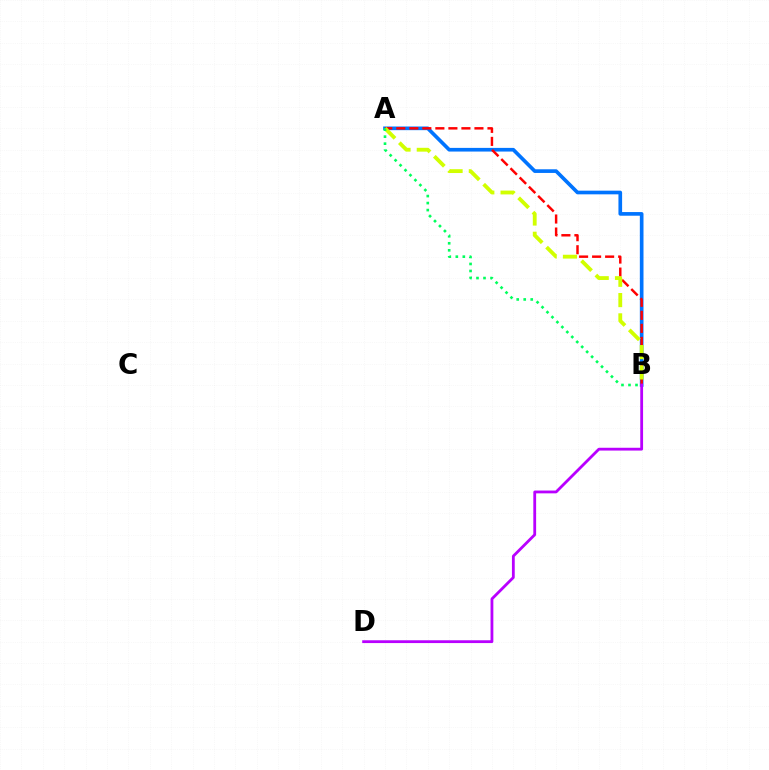{('A', 'B'): [{'color': '#0074ff', 'line_style': 'solid', 'thickness': 2.64}, {'color': '#ff0000', 'line_style': 'dashed', 'thickness': 1.77}, {'color': '#d1ff00', 'line_style': 'dashed', 'thickness': 2.76}, {'color': '#00ff5c', 'line_style': 'dotted', 'thickness': 1.9}], ('B', 'D'): [{'color': '#b900ff', 'line_style': 'solid', 'thickness': 2.02}]}